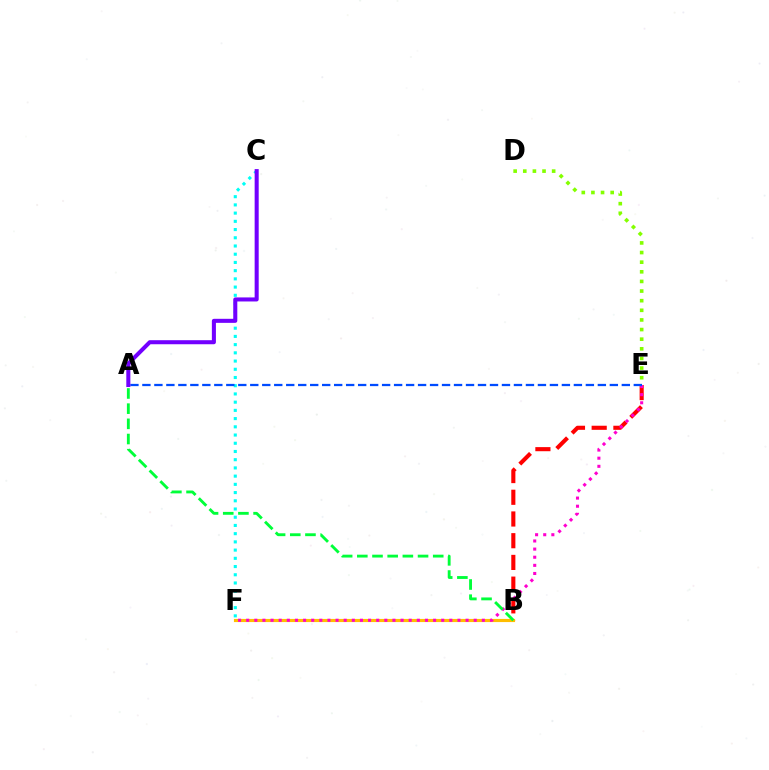{('B', 'E'): [{'color': '#ff0000', 'line_style': 'dashed', 'thickness': 2.95}], ('D', 'E'): [{'color': '#84ff00', 'line_style': 'dotted', 'thickness': 2.62}], ('B', 'F'): [{'color': '#ffbd00', 'line_style': 'solid', 'thickness': 2.27}], ('C', 'F'): [{'color': '#00fff6', 'line_style': 'dotted', 'thickness': 2.23}], ('E', 'F'): [{'color': '#ff00cf', 'line_style': 'dotted', 'thickness': 2.21}], ('A', 'B'): [{'color': '#00ff39', 'line_style': 'dashed', 'thickness': 2.06}], ('A', 'E'): [{'color': '#004bff', 'line_style': 'dashed', 'thickness': 1.63}], ('A', 'C'): [{'color': '#7200ff', 'line_style': 'solid', 'thickness': 2.91}]}